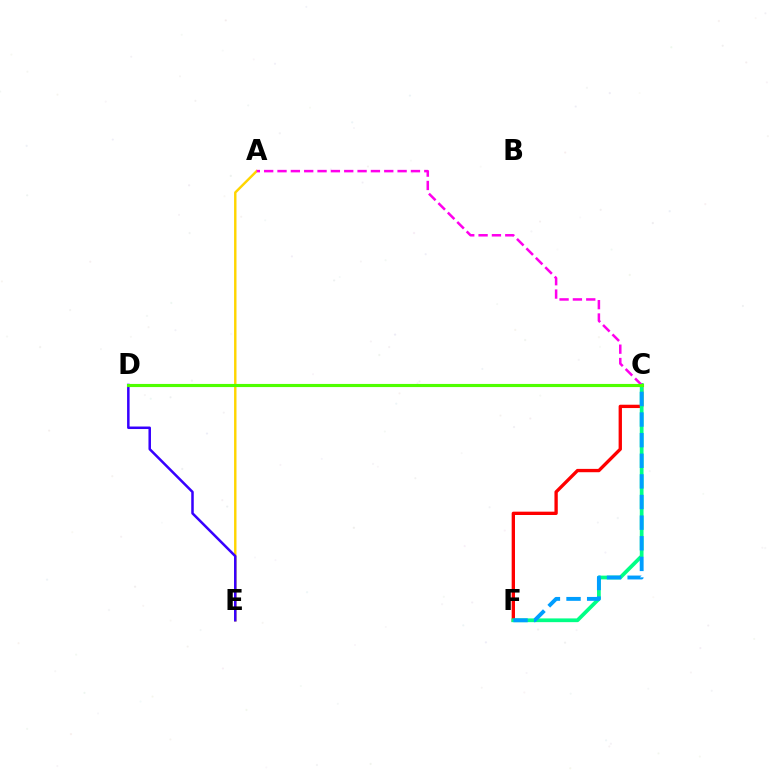{('C', 'F'): [{'color': '#ff0000', 'line_style': 'solid', 'thickness': 2.4}, {'color': '#00ff86', 'line_style': 'solid', 'thickness': 2.7}, {'color': '#009eff', 'line_style': 'dashed', 'thickness': 2.8}], ('A', 'E'): [{'color': '#ffd500', 'line_style': 'solid', 'thickness': 1.75}], ('A', 'C'): [{'color': '#ff00ed', 'line_style': 'dashed', 'thickness': 1.81}], ('D', 'E'): [{'color': '#3700ff', 'line_style': 'solid', 'thickness': 1.81}], ('C', 'D'): [{'color': '#4fff00', 'line_style': 'solid', 'thickness': 2.25}]}